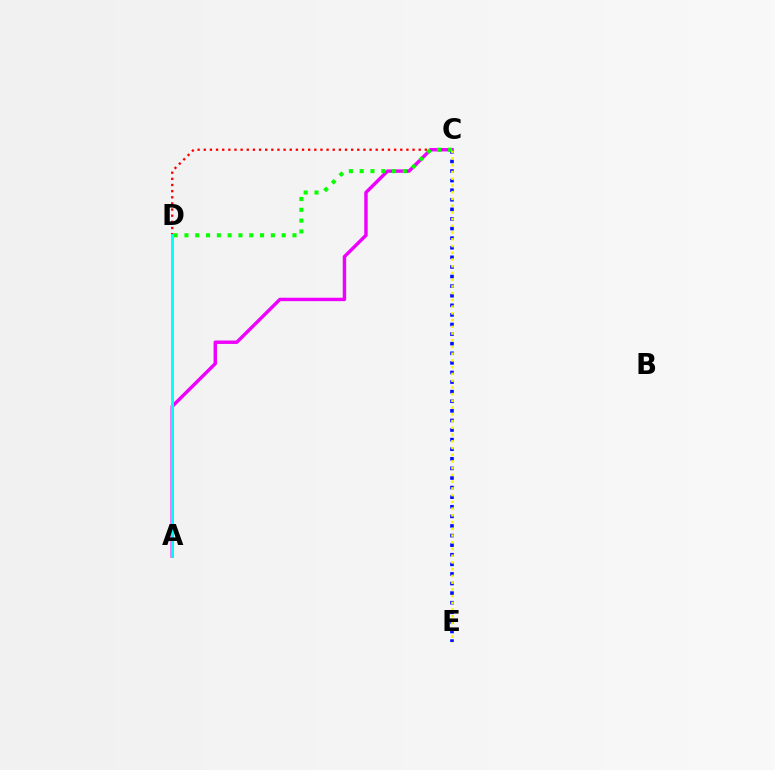{('C', 'D'): [{'color': '#ff0000', 'line_style': 'dotted', 'thickness': 1.67}, {'color': '#08ff00', 'line_style': 'dotted', 'thickness': 2.93}], ('A', 'C'): [{'color': '#ee00ff', 'line_style': 'solid', 'thickness': 2.47}], ('C', 'E'): [{'color': '#0010ff', 'line_style': 'dotted', 'thickness': 2.61}, {'color': '#fcf500', 'line_style': 'dotted', 'thickness': 1.83}], ('A', 'D'): [{'color': '#00fff6', 'line_style': 'solid', 'thickness': 2.07}]}